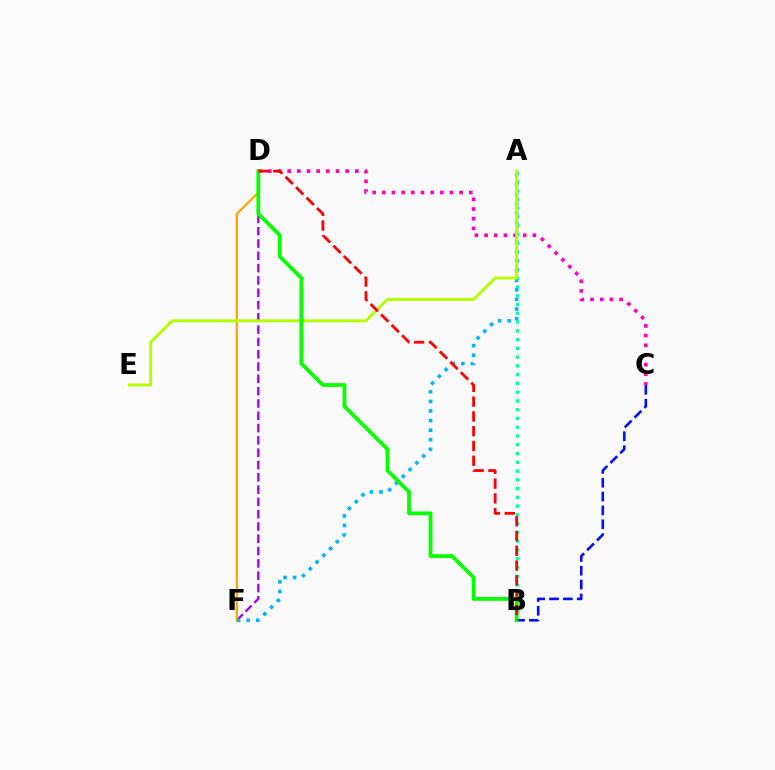{('A', 'B'): [{'color': '#00ff9d', 'line_style': 'dotted', 'thickness': 2.38}], ('B', 'C'): [{'color': '#0010ff', 'line_style': 'dashed', 'thickness': 1.88}], ('D', 'F'): [{'color': '#9b00ff', 'line_style': 'dashed', 'thickness': 1.67}, {'color': '#ffa500', 'line_style': 'solid', 'thickness': 1.62}], ('A', 'F'): [{'color': '#00b5ff', 'line_style': 'dotted', 'thickness': 2.6}], ('C', 'D'): [{'color': '#ff00bd', 'line_style': 'dotted', 'thickness': 2.63}], ('A', 'E'): [{'color': '#b3ff00', 'line_style': 'solid', 'thickness': 2.13}], ('B', 'D'): [{'color': '#08ff00', 'line_style': 'solid', 'thickness': 2.73}, {'color': '#ff0000', 'line_style': 'dashed', 'thickness': 2.01}]}